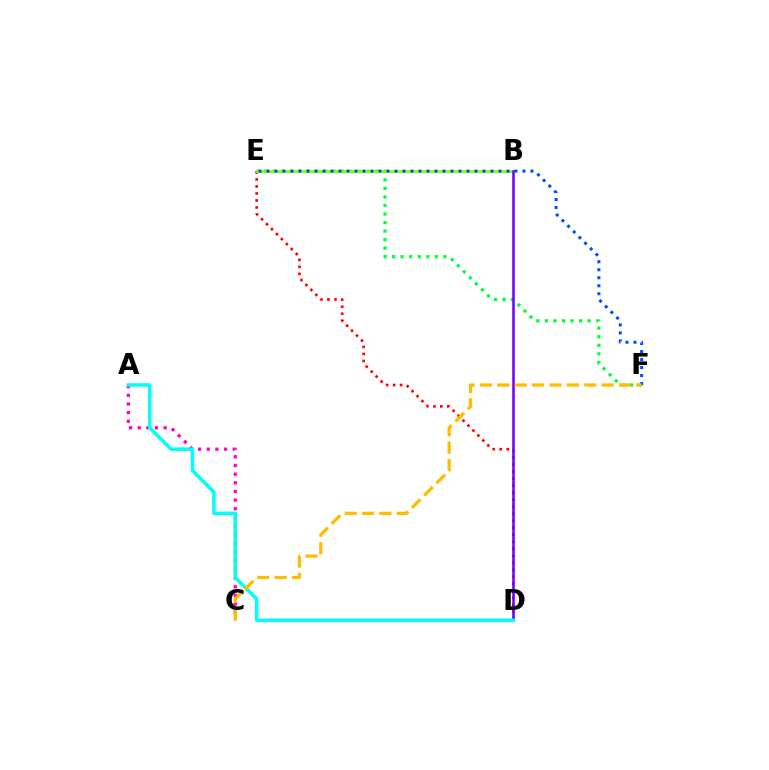{('A', 'C'): [{'color': '#ff00cf', 'line_style': 'dotted', 'thickness': 2.35}], ('D', 'E'): [{'color': '#ff0000', 'line_style': 'dotted', 'thickness': 1.9}], ('E', 'F'): [{'color': '#00ff39', 'line_style': 'dotted', 'thickness': 2.32}, {'color': '#004bff', 'line_style': 'dotted', 'thickness': 2.17}], ('B', 'E'): [{'color': '#84ff00', 'line_style': 'solid', 'thickness': 1.95}], ('B', 'D'): [{'color': '#7200ff', 'line_style': 'solid', 'thickness': 1.84}], ('A', 'D'): [{'color': '#00fff6', 'line_style': 'solid', 'thickness': 2.54}], ('C', 'F'): [{'color': '#ffbd00', 'line_style': 'dashed', 'thickness': 2.36}]}